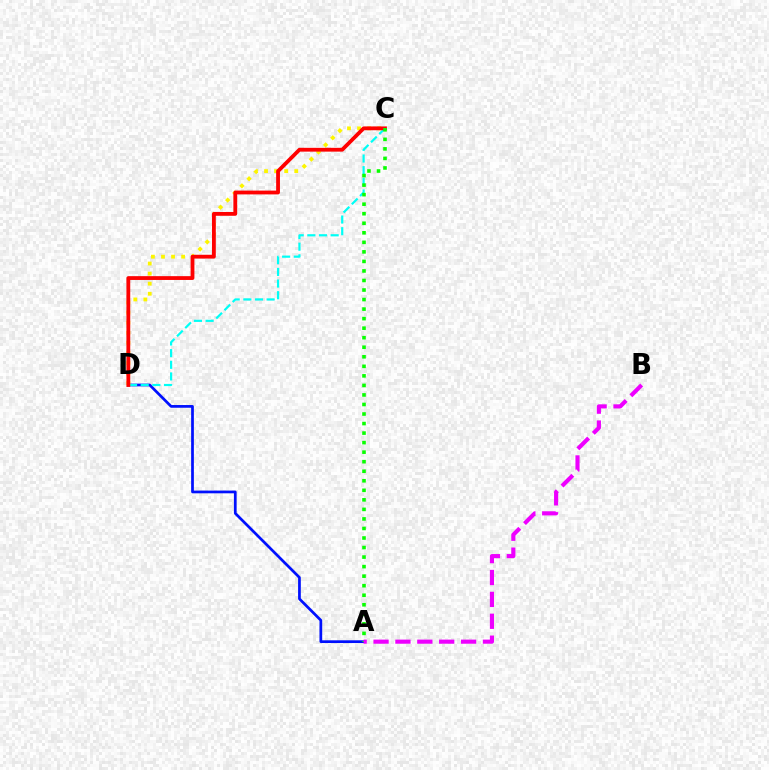{('A', 'D'): [{'color': '#0010ff', 'line_style': 'solid', 'thickness': 1.96}], ('C', 'D'): [{'color': '#00fff6', 'line_style': 'dashed', 'thickness': 1.58}, {'color': '#fcf500', 'line_style': 'dotted', 'thickness': 2.74}, {'color': '#ff0000', 'line_style': 'solid', 'thickness': 2.74}], ('A', 'C'): [{'color': '#08ff00', 'line_style': 'dotted', 'thickness': 2.59}], ('A', 'B'): [{'color': '#ee00ff', 'line_style': 'dashed', 'thickness': 2.97}]}